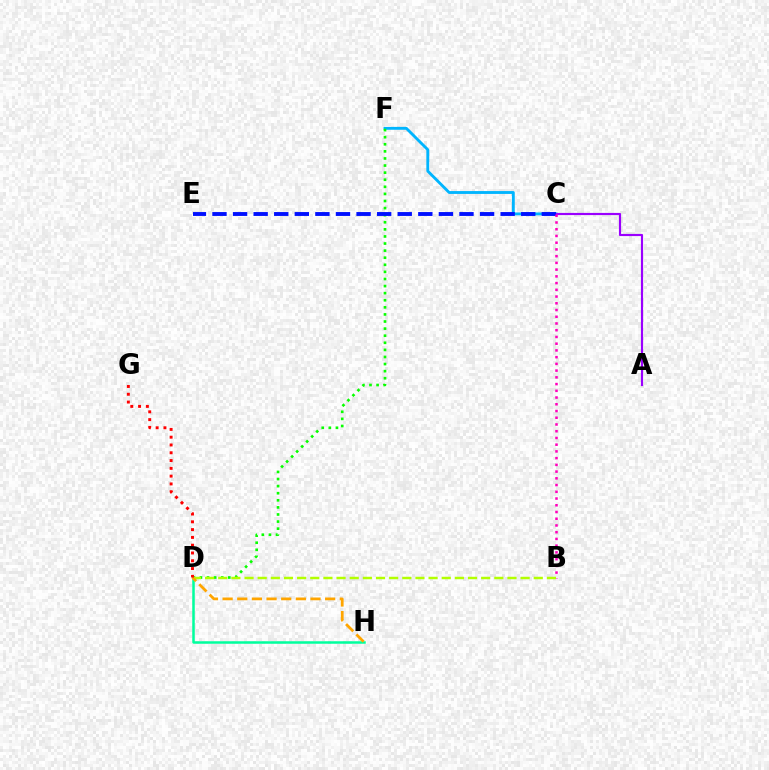{('D', 'H'): [{'color': '#00ff9d', 'line_style': 'solid', 'thickness': 1.8}, {'color': '#ffa500', 'line_style': 'dashed', 'thickness': 1.99}], ('C', 'F'): [{'color': '#00b5ff', 'line_style': 'solid', 'thickness': 2.06}], ('A', 'C'): [{'color': '#9b00ff', 'line_style': 'solid', 'thickness': 1.56}], ('D', 'F'): [{'color': '#08ff00', 'line_style': 'dotted', 'thickness': 1.93}], ('C', 'E'): [{'color': '#0010ff', 'line_style': 'dashed', 'thickness': 2.8}], ('B', 'C'): [{'color': '#ff00bd', 'line_style': 'dotted', 'thickness': 1.83}], ('B', 'D'): [{'color': '#b3ff00', 'line_style': 'dashed', 'thickness': 1.79}], ('D', 'G'): [{'color': '#ff0000', 'line_style': 'dotted', 'thickness': 2.12}]}